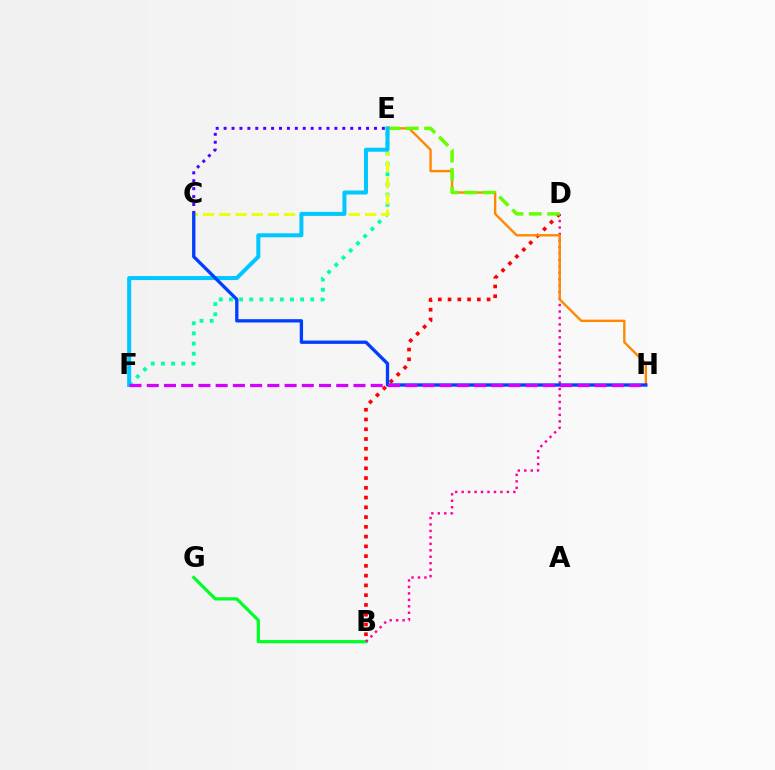{('B', 'G'): [{'color': '#00ff27', 'line_style': 'solid', 'thickness': 2.31}], ('E', 'F'): [{'color': '#00ffaf', 'line_style': 'dotted', 'thickness': 2.76}, {'color': '#00c7ff', 'line_style': 'solid', 'thickness': 2.89}], ('B', 'D'): [{'color': '#ff0000', 'line_style': 'dotted', 'thickness': 2.65}, {'color': '#ff00a0', 'line_style': 'dotted', 'thickness': 1.76}], ('E', 'H'): [{'color': '#ff8800', 'line_style': 'solid', 'thickness': 1.71}], ('C', 'E'): [{'color': '#eeff00', 'line_style': 'dashed', 'thickness': 2.2}, {'color': '#4f00ff', 'line_style': 'dotted', 'thickness': 2.15}], ('D', 'E'): [{'color': '#66ff00', 'line_style': 'dashed', 'thickness': 2.49}], ('C', 'H'): [{'color': '#003fff', 'line_style': 'solid', 'thickness': 2.39}], ('F', 'H'): [{'color': '#d600ff', 'line_style': 'dashed', 'thickness': 2.34}]}